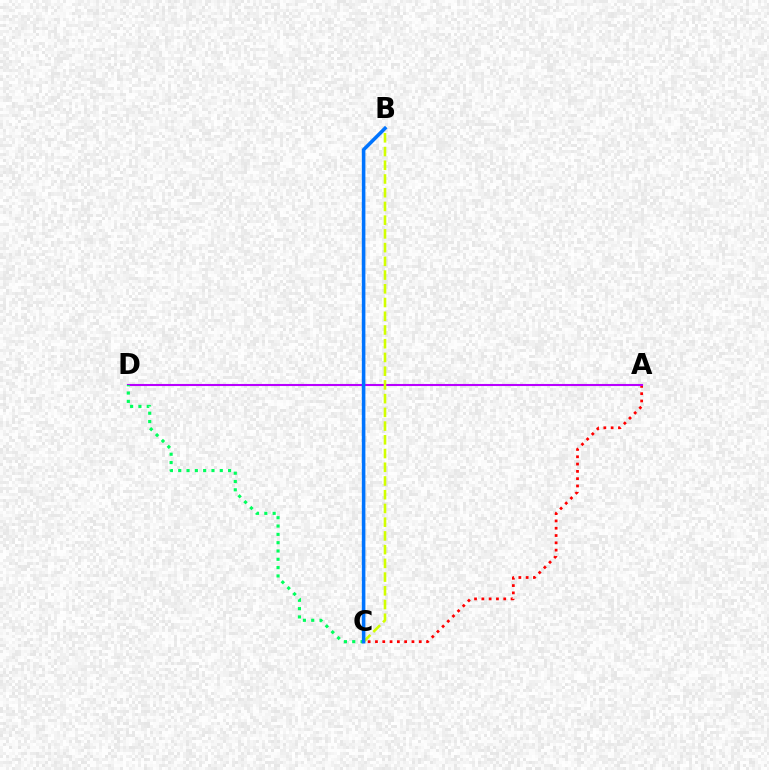{('A', 'C'): [{'color': '#ff0000', 'line_style': 'dotted', 'thickness': 1.98}], ('A', 'D'): [{'color': '#b900ff', 'line_style': 'solid', 'thickness': 1.5}], ('C', 'D'): [{'color': '#00ff5c', 'line_style': 'dotted', 'thickness': 2.26}], ('B', 'C'): [{'color': '#d1ff00', 'line_style': 'dashed', 'thickness': 1.86}, {'color': '#0074ff', 'line_style': 'solid', 'thickness': 2.56}]}